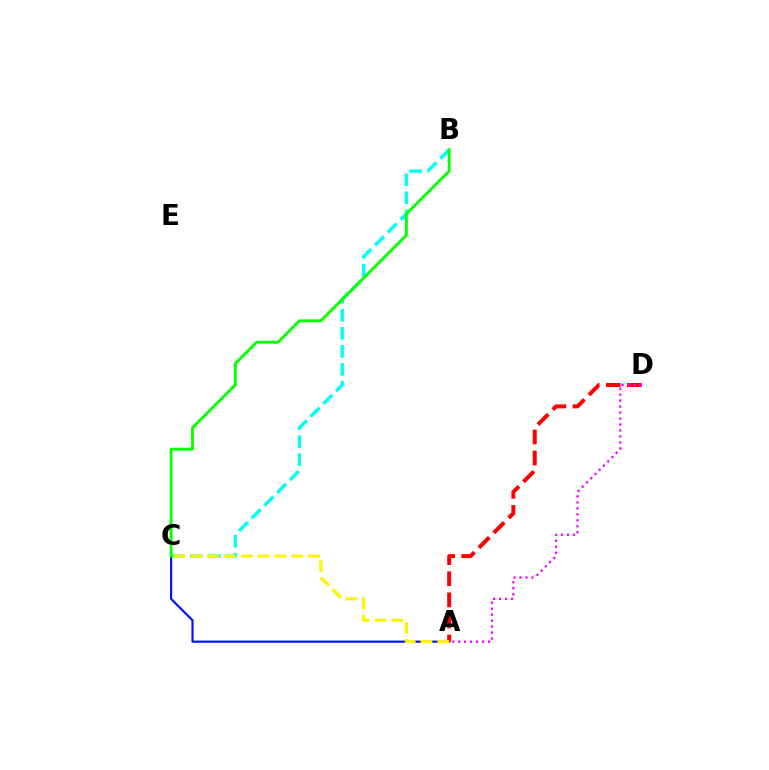{('A', 'C'): [{'color': '#0010ff', 'line_style': 'solid', 'thickness': 1.55}, {'color': '#fcf500', 'line_style': 'dashed', 'thickness': 2.29}], ('B', 'C'): [{'color': '#00fff6', 'line_style': 'dashed', 'thickness': 2.45}, {'color': '#08ff00', 'line_style': 'solid', 'thickness': 2.08}], ('A', 'D'): [{'color': '#ff0000', 'line_style': 'dashed', 'thickness': 2.86}, {'color': '#ee00ff', 'line_style': 'dotted', 'thickness': 1.62}]}